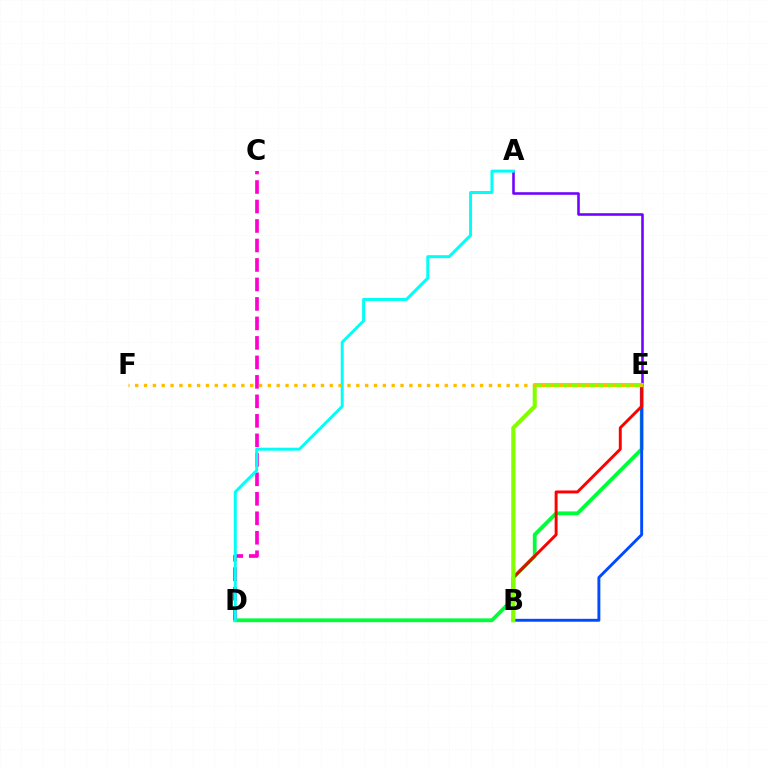{('D', 'E'): [{'color': '#00ff39', 'line_style': 'solid', 'thickness': 2.75}], ('C', 'D'): [{'color': '#ff00cf', 'line_style': 'dashed', 'thickness': 2.65}], ('A', 'E'): [{'color': '#7200ff', 'line_style': 'solid', 'thickness': 1.84}], ('B', 'E'): [{'color': '#004bff', 'line_style': 'solid', 'thickness': 2.1}, {'color': '#ff0000', 'line_style': 'solid', 'thickness': 2.12}, {'color': '#84ff00', 'line_style': 'solid', 'thickness': 2.96}], ('A', 'D'): [{'color': '#00fff6', 'line_style': 'solid', 'thickness': 2.14}], ('E', 'F'): [{'color': '#ffbd00', 'line_style': 'dotted', 'thickness': 2.4}]}